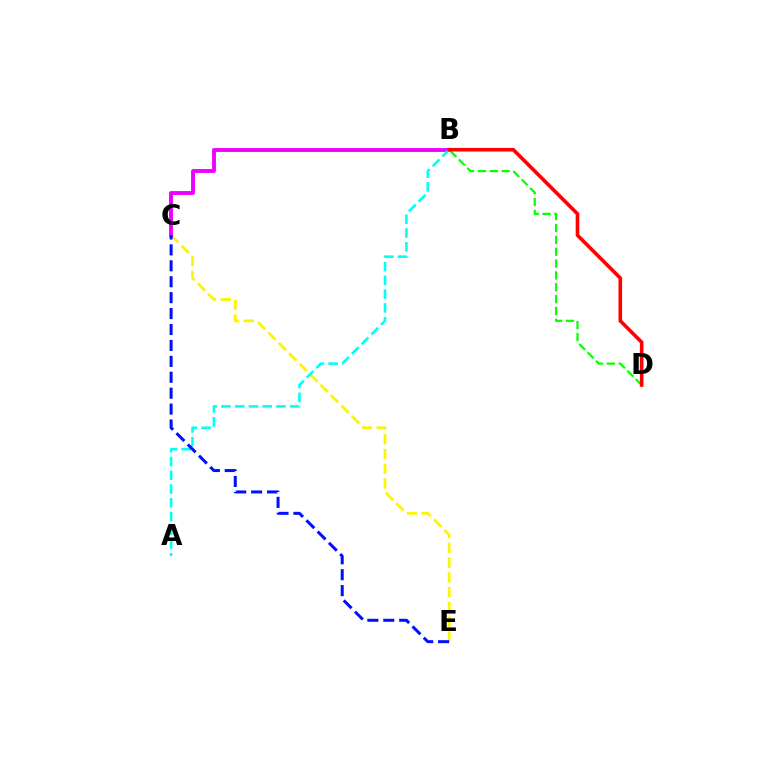{('C', 'E'): [{'color': '#fcf500', 'line_style': 'dashed', 'thickness': 2.01}, {'color': '#0010ff', 'line_style': 'dashed', 'thickness': 2.16}], ('B', 'C'): [{'color': '#ee00ff', 'line_style': 'solid', 'thickness': 2.79}], ('A', 'B'): [{'color': '#00fff6', 'line_style': 'dashed', 'thickness': 1.87}], ('B', 'D'): [{'color': '#08ff00', 'line_style': 'dashed', 'thickness': 1.61}, {'color': '#ff0000', 'line_style': 'solid', 'thickness': 2.59}]}